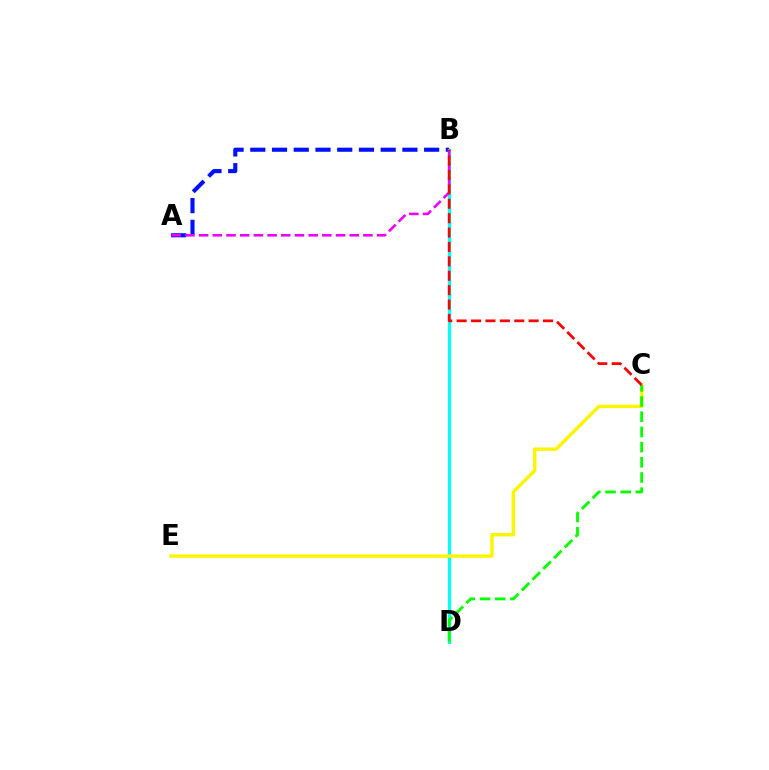{('A', 'B'): [{'color': '#0010ff', 'line_style': 'dashed', 'thickness': 2.95}, {'color': '#ee00ff', 'line_style': 'dashed', 'thickness': 1.86}], ('B', 'D'): [{'color': '#00fff6', 'line_style': 'solid', 'thickness': 2.34}], ('C', 'E'): [{'color': '#fcf500', 'line_style': 'solid', 'thickness': 2.47}], ('C', 'D'): [{'color': '#08ff00', 'line_style': 'dashed', 'thickness': 2.06}], ('B', 'C'): [{'color': '#ff0000', 'line_style': 'dashed', 'thickness': 1.96}]}